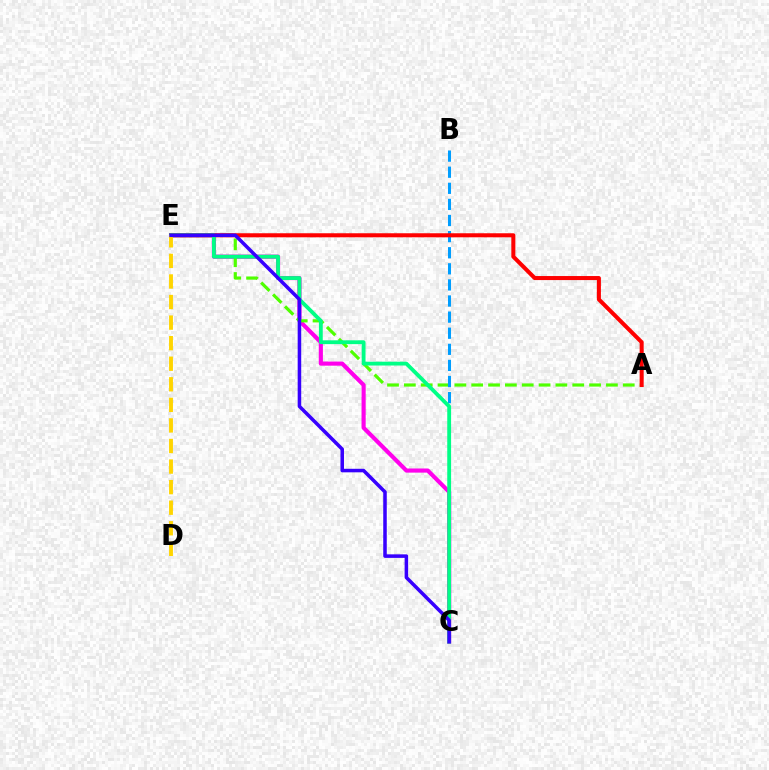{('C', 'E'): [{'color': '#ff00ed', 'line_style': 'solid', 'thickness': 2.97}, {'color': '#00ff86', 'line_style': 'solid', 'thickness': 2.75}, {'color': '#3700ff', 'line_style': 'solid', 'thickness': 2.55}], ('A', 'E'): [{'color': '#4fff00', 'line_style': 'dashed', 'thickness': 2.29}, {'color': '#ff0000', 'line_style': 'solid', 'thickness': 2.91}], ('B', 'C'): [{'color': '#009eff', 'line_style': 'dashed', 'thickness': 2.19}], ('D', 'E'): [{'color': '#ffd500', 'line_style': 'dashed', 'thickness': 2.79}]}